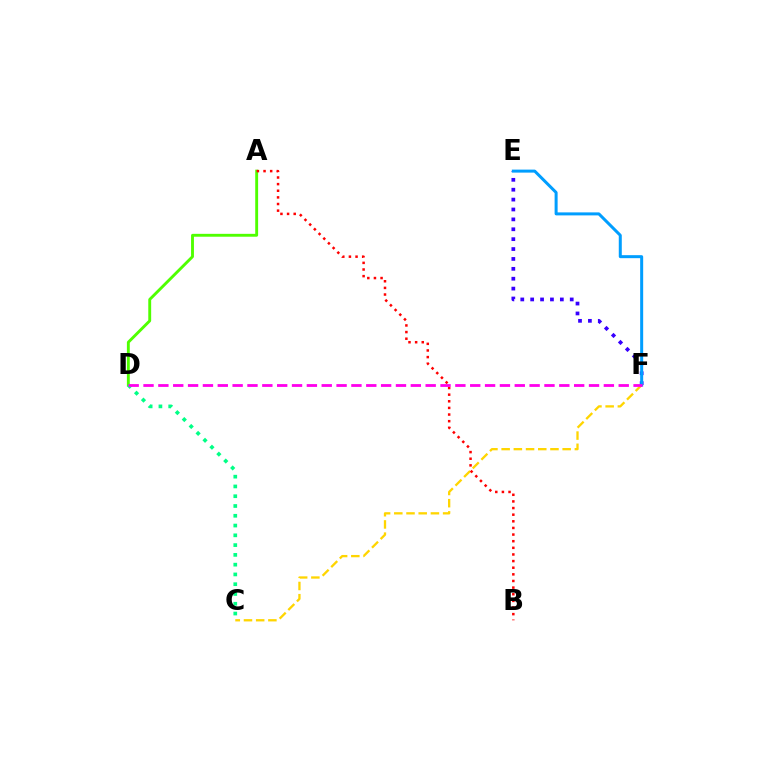{('C', 'F'): [{'color': '#ffd500', 'line_style': 'dashed', 'thickness': 1.66}], ('E', 'F'): [{'color': '#3700ff', 'line_style': 'dotted', 'thickness': 2.69}, {'color': '#009eff', 'line_style': 'solid', 'thickness': 2.16}], ('A', 'D'): [{'color': '#4fff00', 'line_style': 'solid', 'thickness': 2.08}], ('A', 'B'): [{'color': '#ff0000', 'line_style': 'dotted', 'thickness': 1.8}], ('C', 'D'): [{'color': '#00ff86', 'line_style': 'dotted', 'thickness': 2.66}], ('D', 'F'): [{'color': '#ff00ed', 'line_style': 'dashed', 'thickness': 2.02}]}